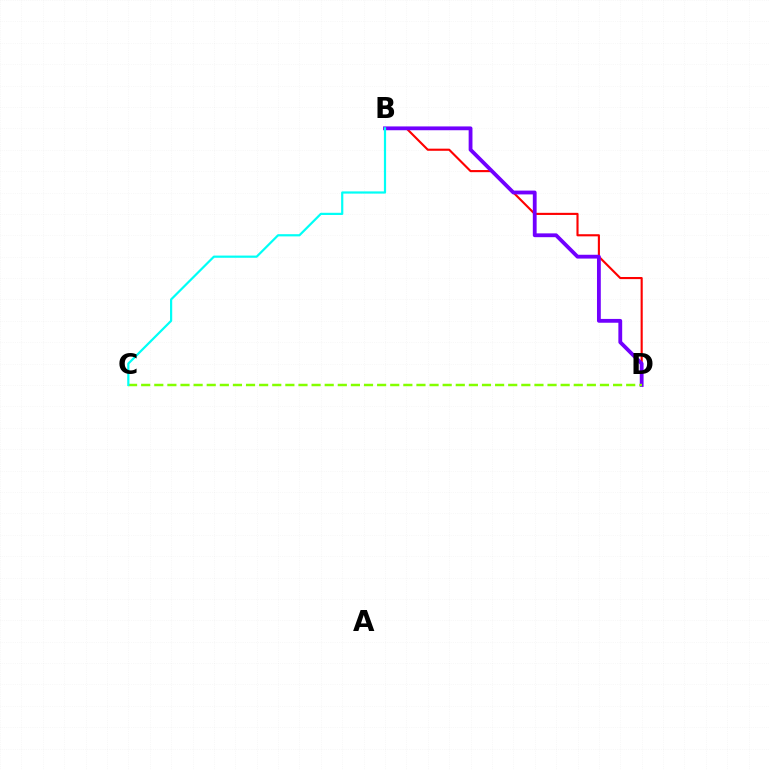{('B', 'D'): [{'color': '#ff0000', 'line_style': 'solid', 'thickness': 1.53}, {'color': '#7200ff', 'line_style': 'solid', 'thickness': 2.75}], ('C', 'D'): [{'color': '#84ff00', 'line_style': 'dashed', 'thickness': 1.78}], ('B', 'C'): [{'color': '#00fff6', 'line_style': 'solid', 'thickness': 1.59}]}